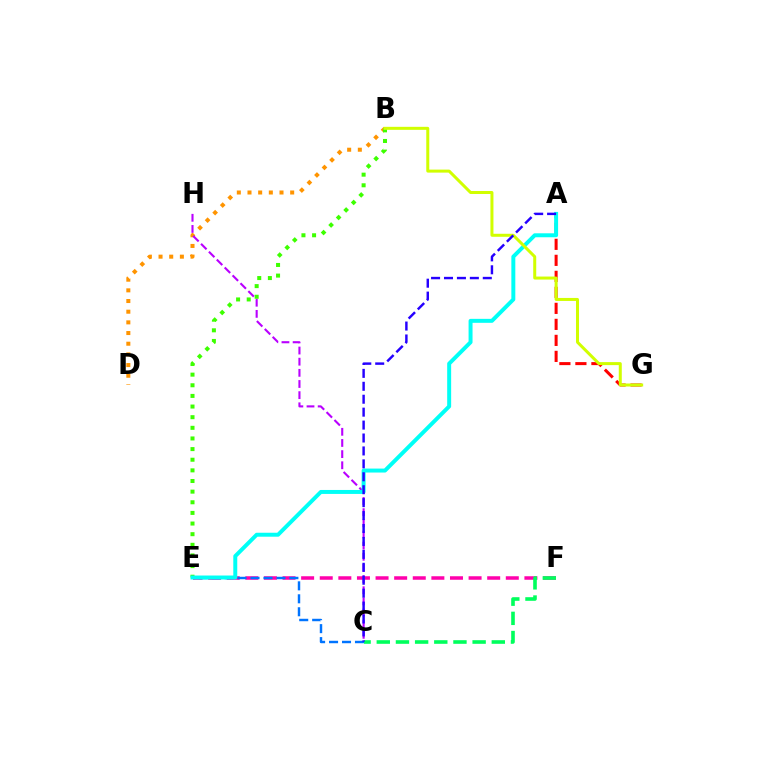{('B', 'D'): [{'color': '#ff9400', 'line_style': 'dotted', 'thickness': 2.9}], ('E', 'F'): [{'color': '#ff00ac', 'line_style': 'dashed', 'thickness': 2.53}], ('C', 'H'): [{'color': '#b900ff', 'line_style': 'dashed', 'thickness': 1.51}], ('B', 'E'): [{'color': '#3dff00', 'line_style': 'dotted', 'thickness': 2.89}], ('C', 'F'): [{'color': '#00ff5c', 'line_style': 'dashed', 'thickness': 2.6}], ('A', 'G'): [{'color': '#ff0000', 'line_style': 'dashed', 'thickness': 2.17}], ('C', 'E'): [{'color': '#0074ff', 'line_style': 'dashed', 'thickness': 1.76}], ('A', 'E'): [{'color': '#00fff6', 'line_style': 'solid', 'thickness': 2.85}], ('B', 'G'): [{'color': '#d1ff00', 'line_style': 'solid', 'thickness': 2.17}], ('A', 'C'): [{'color': '#2500ff', 'line_style': 'dashed', 'thickness': 1.76}]}